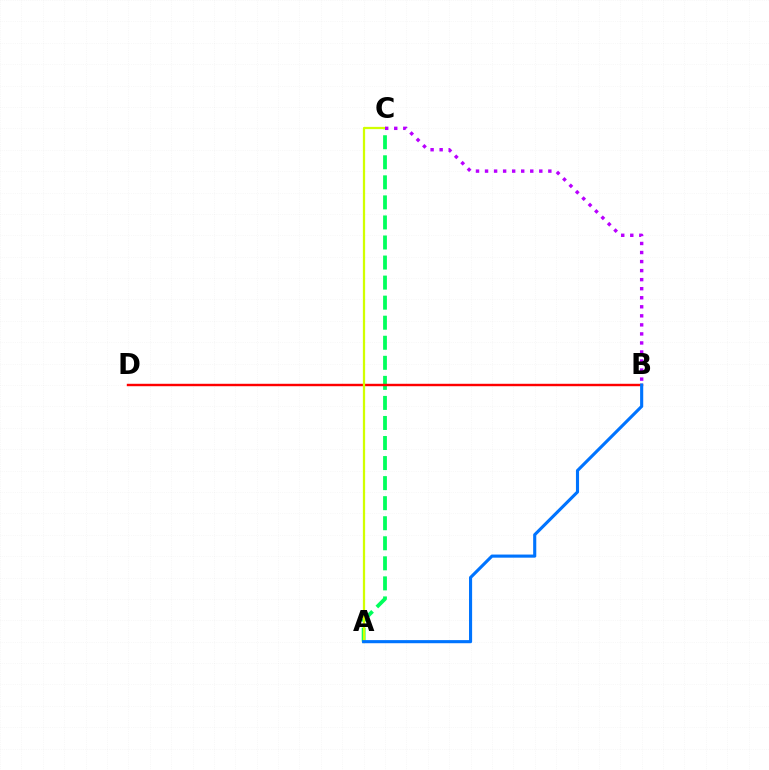{('A', 'C'): [{'color': '#00ff5c', 'line_style': 'dashed', 'thickness': 2.72}, {'color': '#d1ff00', 'line_style': 'solid', 'thickness': 1.62}], ('B', 'D'): [{'color': '#ff0000', 'line_style': 'solid', 'thickness': 1.74}], ('A', 'B'): [{'color': '#0074ff', 'line_style': 'solid', 'thickness': 2.24}], ('B', 'C'): [{'color': '#b900ff', 'line_style': 'dotted', 'thickness': 2.46}]}